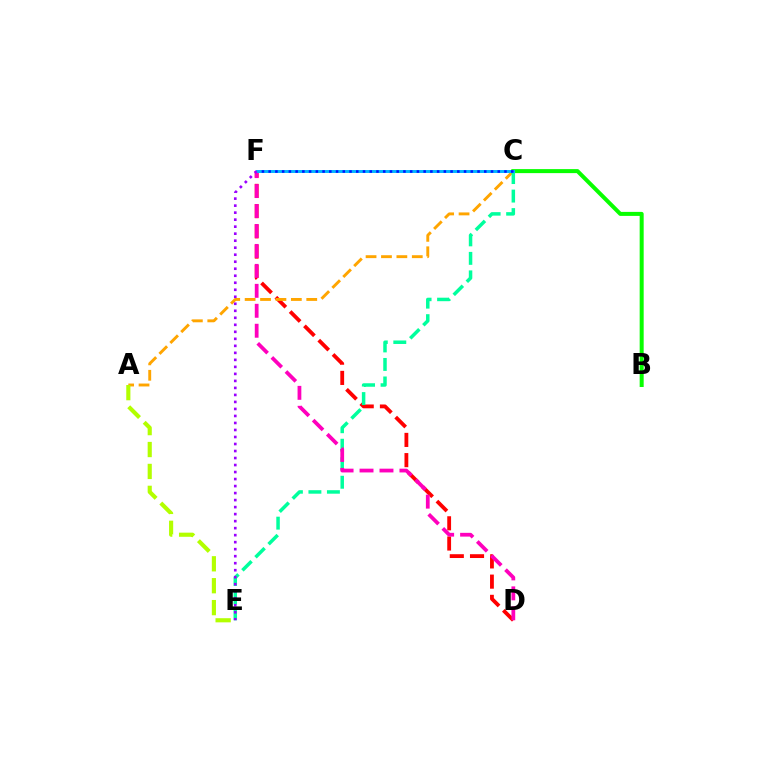{('D', 'F'): [{'color': '#ff0000', 'line_style': 'dashed', 'thickness': 2.75}, {'color': '#ff00bd', 'line_style': 'dashed', 'thickness': 2.71}], ('A', 'C'): [{'color': '#ffa500', 'line_style': 'dashed', 'thickness': 2.09}], ('B', 'C'): [{'color': '#08ff00', 'line_style': 'solid', 'thickness': 2.89}], ('C', 'E'): [{'color': '#00ff9d', 'line_style': 'dashed', 'thickness': 2.51}], ('C', 'F'): [{'color': '#00b5ff', 'line_style': 'solid', 'thickness': 2.12}, {'color': '#0010ff', 'line_style': 'dotted', 'thickness': 1.83}], ('E', 'F'): [{'color': '#9b00ff', 'line_style': 'dotted', 'thickness': 1.9}], ('A', 'E'): [{'color': '#b3ff00', 'line_style': 'dashed', 'thickness': 2.98}]}